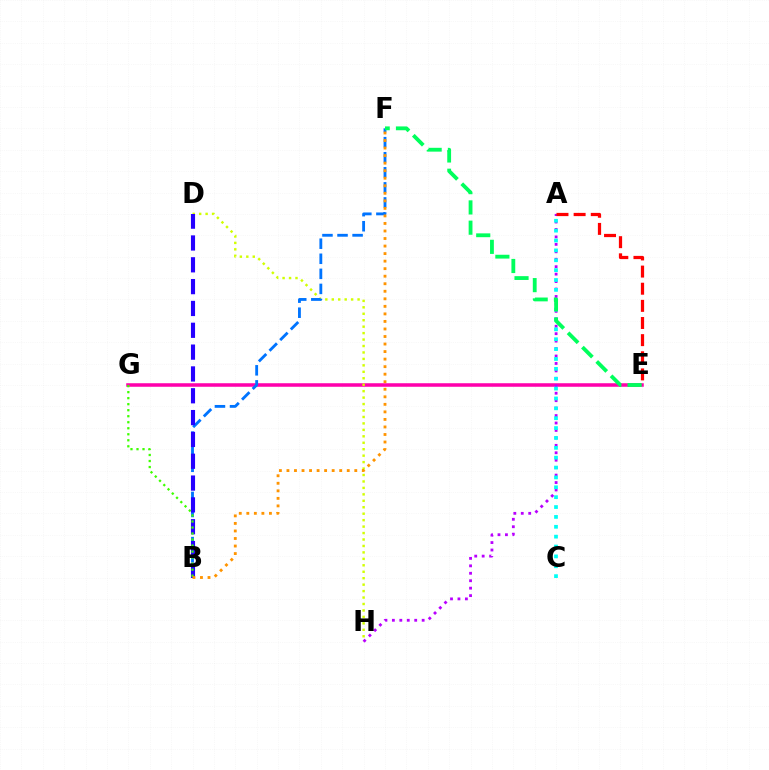{('E', 'G'): [{'color': '#ff00ac', 'line_style': 'solid', 'thickness': 2.54}], ('D', 'H'): [{'color': '#d1ff00', 'line_style': 'dotted', 'thickness': 1.75}], ('B', 'F'): [{'color': '#0074ff', 'line_style': 'dashed', 'thickness': 2.05}, {'color': '#ff9400', 'line_style': 'dotted', 'thickness': 2.05}], ('A', 'H'): [{'color': '#b900ff', 'line_style': 'dotted', 'thickness': 2.02}], ('B', 'D'): [{'color': '#2500ff', 'line_style': 'dashed', 'thickness': 2.97}], ('A', 'C'): [{'color': '#00fff6', 'line_style': 'dotted', 'thickness': 2.68}], ('E', 'F'): [{'color': '#00ff5c', 'line_style': 'dashed', 'thickness': 2.75}], ('A', 'E'): [{'color': '#ff0000', 'line_style': 'dashed', 'thickness': 2.33}], ('B', 'G'): [{'color': '#3dff00', 'line_style': 'dotted', 'thickness': 1.63}]}